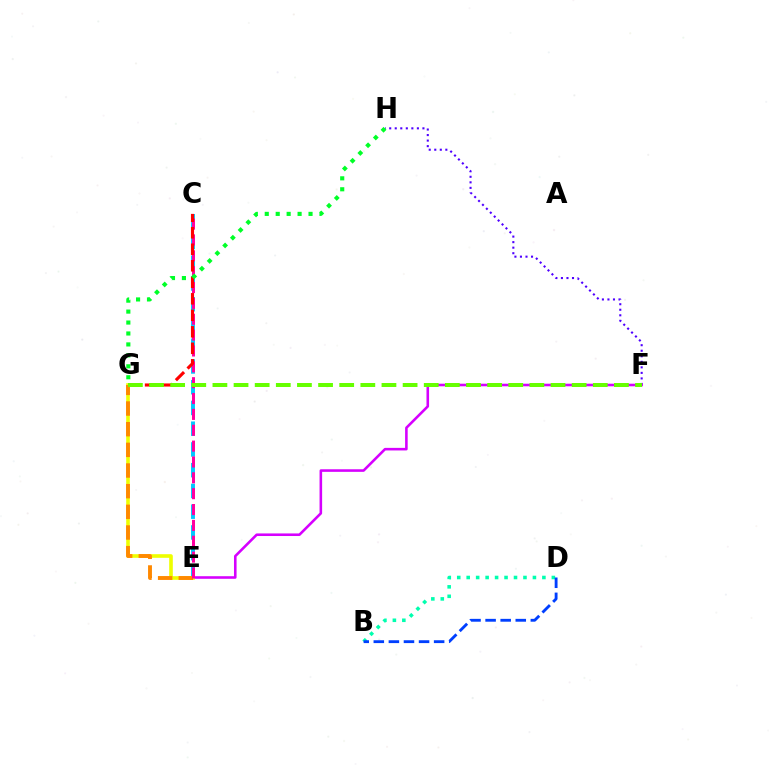{('F', 'H'): [{'color': '#4f00ff', 'line_style': 'dotted', 'thickness': 1.5}], ('B', 'D'): [{'color': '#00ffaf', 'line_style': 'dotted', 'thickness': 2.57}, {'color': '#003fff', 'line_style': 'dashed', 'thickness': 2.05}], ('C', 'E'): [{'color': '#00c7ff', 'line_style': 'dashed', 'thickness': 2.82}, {'color': '#ff00a0', 'line_style': 'dashed', 'thickness': 2.15}], ('E', 'F'): [{'color': '#d600ff', 'line_style': 'solid', 'thickness': 1.86}], ('E', 'G'): [{'color': '#eeff00', 'line_style': 'solid', 'thickness': 2.61}, {'color': '#ff8800', 'line_style': 'dashed', 'thickness': 2.81}], ('C', 'G'): [{'color': '#ff0000', 'line_style': 'dashed', 'thickness': 2.24}], ('F', 'G'): [{'color': '#66ff00', 'line_style': 'dashed', 'thickness': 2.87}], ('G', 'H'): [{'color': '#00ff27', 'line_style': 'dotted', 'thickness': 2.97}]}